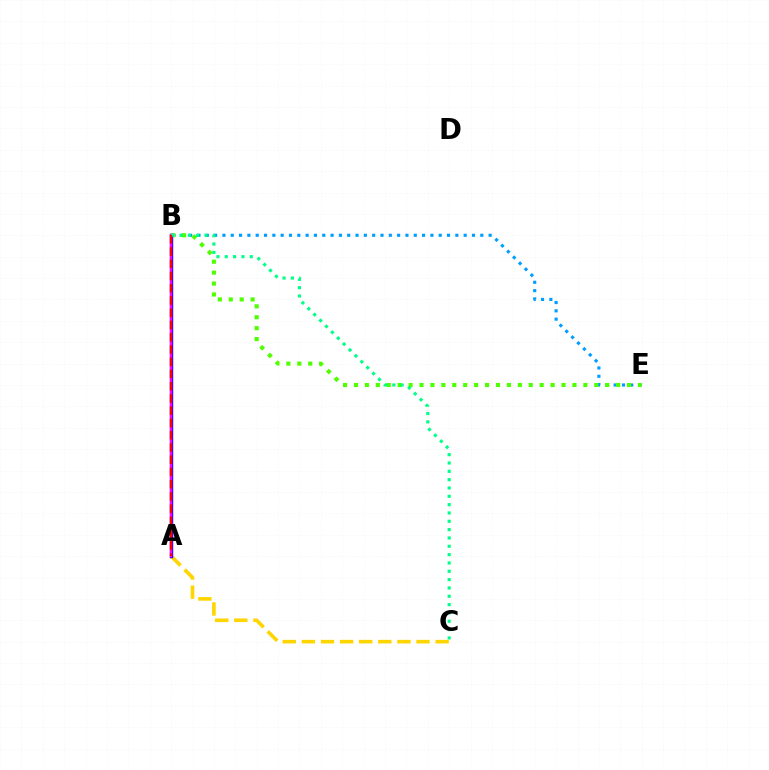{('B', 'E'): [{'color': '#009eff', 'line_style': 'dotted', 'thickness': 2.26}, {'color': '#4fff00', 'line_style': 'dotted', 'thickness': 2.97}], ('A', 'C'): [{'color': '#ffd500', 'line_style': 'dashed', 'thickness': 2.6}], ('A', 'B'): [{'color': '#3700ff', 'line_style': 'solid', 'thickness': 2.49}, {'color': '#ff00ed', 'line_style': 'solid', 'thickness': 1.57}, {'color': '#ff0000', 'line_style': 'dashed', 'thickness': 1.66}], ('B', 'C'): [{'color': '#00ff86', 'line_style': 'dotted', 'thickness': 2.26}]}